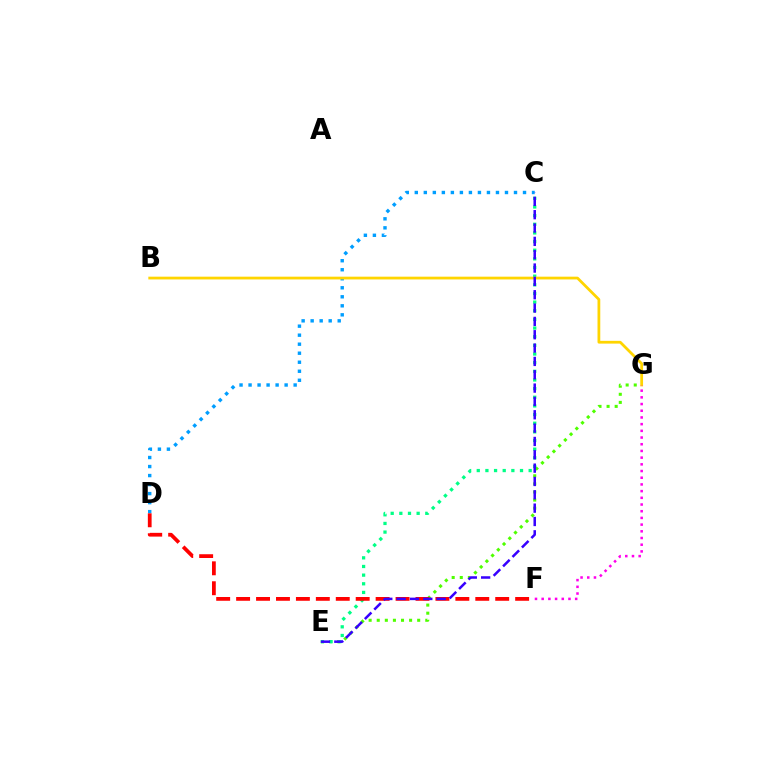{('C', 'D'): [{'color': '#009eff', 'line_style': 'dotted', 'thickness': 2.45}], ('E', 'G'): [{'color': '#4fff00', 'line_style': 'dotted', 'thickness': 2.2}], ('C', 'E'): [{'color': '#00ff86', 'line_style': 'dotted', 'thickness': 2.35}, {'color': '#3700ff', 'line_style': 'dashed', 'thickness': 1.81}], ('B', 'G'): [{'color': '#ffd500', 'line_style': 'solid', 'thickness': 1.99}], ('D', 'F'): [{'color': '#ff0000', 'line_style': 'dashed', 'thickness': 2.71}], ('F', 'G'): [{'color': '#ff00ed', 'line_style': 'dotted', 'thickness': 1.82}]}